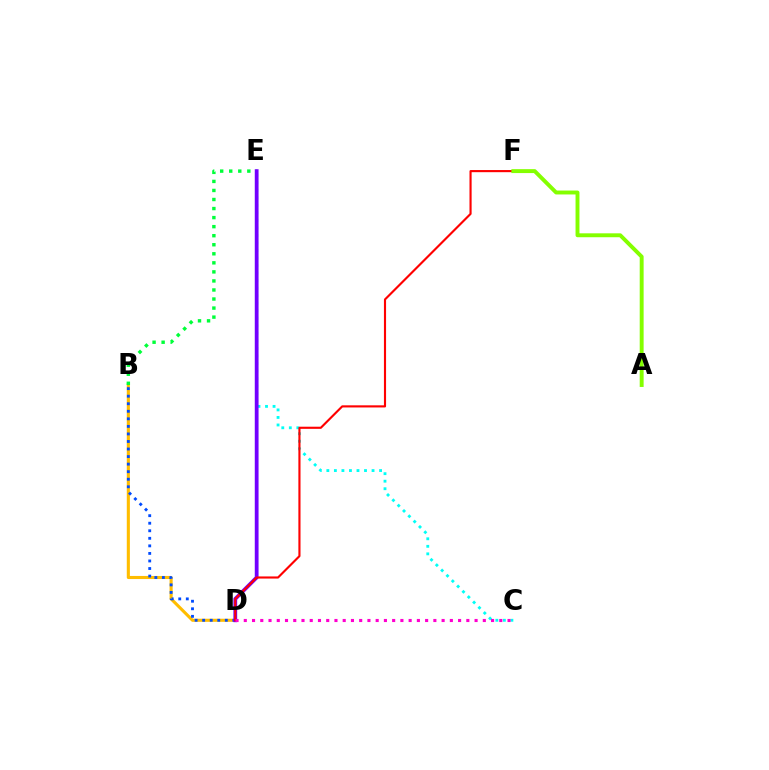{('B', 'D'): [{'color': '#ffbd00', 'line_style': 'solid', 'thickness': 2.23}, {'color': '#004bff', 'line_style': 'dotted', 'thickness': 2.05}], ('C', 'E'): [{'color': '#00fff6', 'line_style': 'dotted', 'thickness': 2.05}], ('B', 'E'): [{'color': '#00ff39', 'line_style': 'dotted', 'thickness': 2.46}], ('D', 'E'): [{'color': '#7200ff', 'line_style': 'solid', 'thickness': 2.73}], ('D', 'F'): [{'color': '#ff0000', 'line_style': 'solid', 'thickness': 1.54}], ('A', 'F'): [{'color': '#84ff00', 'line_style': 'solid', 'thickness': 2.82}], ('C', 'D'): [{'color': '#ff00cf', 'line_style': 'dotted', 'thickness': 2.24}]}